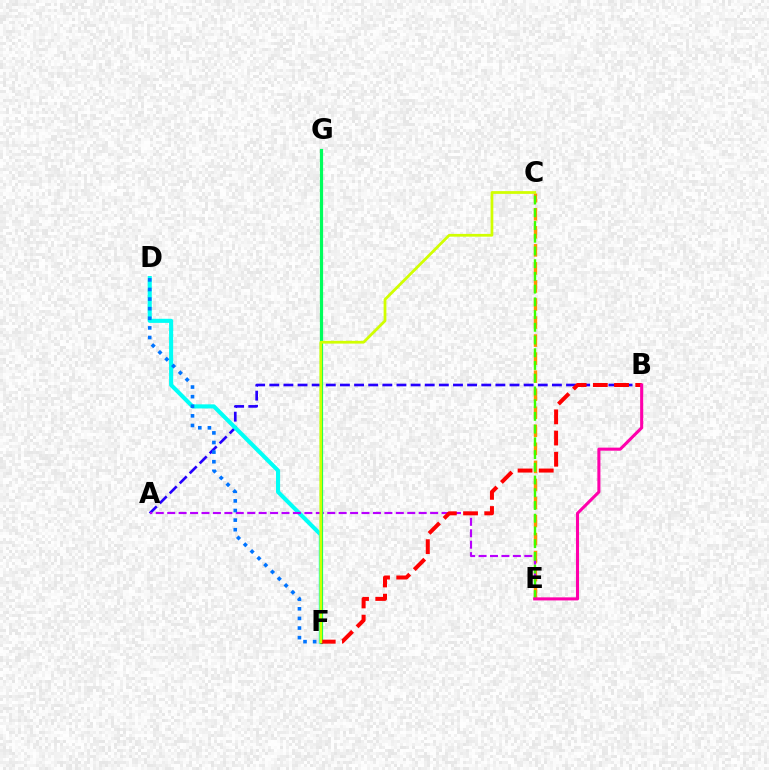{('A', 'B'): [{'color': '#2500ff', 'line_style': 'dashed', 'thickness': 1.92}], ('D', 'F'): [{'color': '#00fff6', 'line_style': 'solid', 'thickness': 2.94}, {'color': '#0074ff', 'line_style': 'dotted', 'thickness': 2.61}], ('C', 'E'): [{'color': '#ff9400', 'line_style': 'dashed', 'thickness': 2.45}, {'color': '#3dff00', 'line_style': 'dashed', 'thickness': 1.73}], ('A', 'E'): [{'color': '#b900ff', 'line_style': 'dashed', 'thickness': 1.55}], ('F', 'G'): [{'color': '#00ff5c', 'line_style': 'solid', 'thickness': 2.31}], ('B', 'F'): [{'color': '#ff0000', 'line_style': 'dashed', 'thickness': 2.88}], ('B', 'E'): [{'color': '#ff00ac', 'line_style': 'solid', 'thickness': 2.21}], ('C', 'F'): [{'color': '#d1ff00', 'line_style': 'solid', 'thickness': 1.99}]}